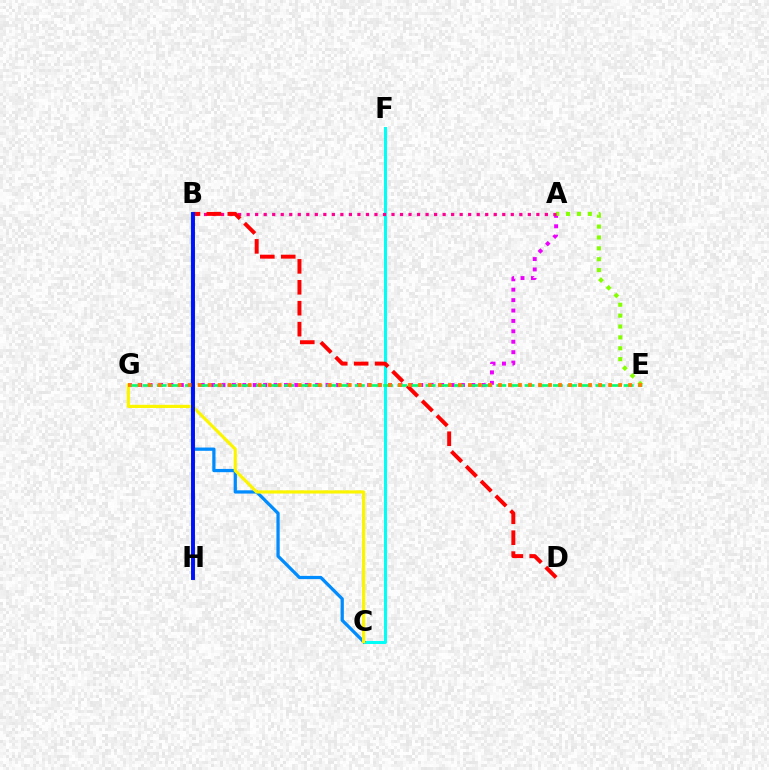{('A', 'G'): [{'color': '#ee00ff', 'line_style': 'dotted', 'thickness': 2.83}], ('C', 'F'): [{'color': '#00fff6', 'line_style': 'solid', 'thickness': 2.18}], ('E', 'G'): [{'color': '#00ff74', 'line_style': 'dashed', 'thickness': 1.92}, {'color': '#ff7c00', 'line_style': 'dotted', 'thickness': 2.72}], ('A', 'E'): [{'color': '#84ff00', 'line_style': 'dotted', 'thickness': 2.96}], ('B', 'C'): [{'color': '#008cff', 'line_style': 'solid', 'thickness': 2.34}], ('B', 'H'): [{'color': '#7200ff', 'line_style': 'solid', 'thickness': 1.71}, {'color': '#08ff00', 'line_style': 'solid', 'thickness': 2.56}, {'color': '#0010ff', 'line_style': 'solid', 'thickness': 2.8}], ('A', 'B'): [{'color': '#ff0094', 'line_style': 'dotted', 'thickness': 2.32}], ('C', 'G'): [{'color': '#fcf500', 'line_style': 'solid', 'thickness': 2.29}], ('B', 'D'): [{'color': '#ff0000', 'line_style': 'dashed', 'thickness': 2.84}]}